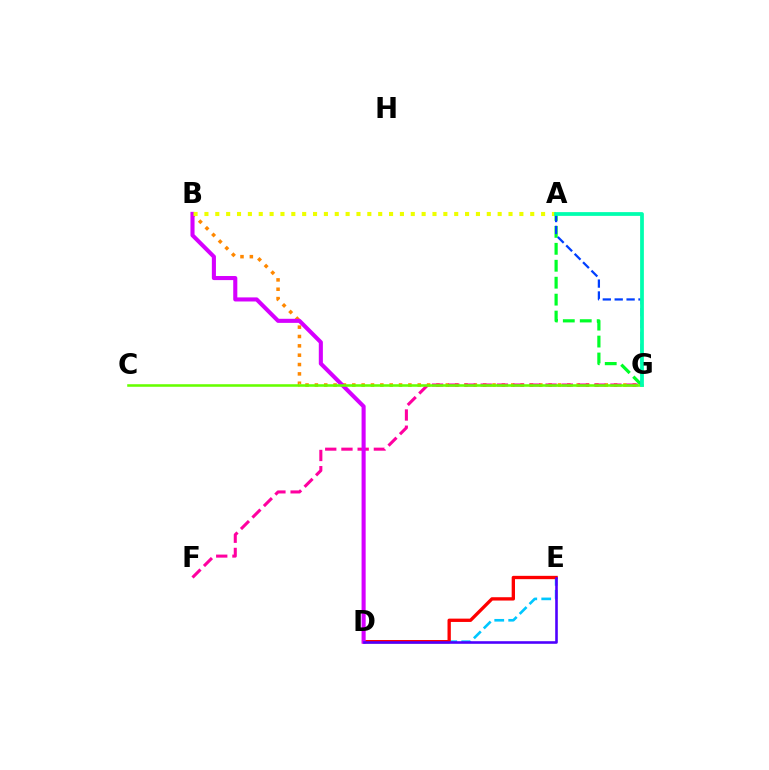{('D', 'E'): [{'color': '#00c7ff', 'line_style': 'dashed', 'thickness': 1.9}, {'color': '#ff0000', 'line_style': 'solid', 'thickness': 2.39}, {'color': '#4f00ff', 'line_style': 'solid', 'thickness': 1.87}], ('B', 'G'): [{'color': '#ff8800', 'line_style': 'dotted', 'thickness': 2.54}], ('F', 'G'): [{'color': '#ff00a0', 'line_style': 'dashed', 'thickness': 2.2}], ('A', 'G'): [{'color': '#00ff27', 'line_style': 'dashed', 'thickness': 2.3}, {'color': '#003fff', 'line_style': 'dashed', 'thickness': 1.62}, {'color': '#00ffaf', 'line_style': 'solid', 'thickness': 2.71}], ('B', 'D'): [{'color': '#d600ff', 'line_style': 'solid', 'thickness': 2.94}], ('A', 'B'): [{'color': '#eeff00', 'line_style': 'dotted', 'thickness': 2.95}], ('C', 'G'): [{'color': '#66ff00', 'line_style': 'solid', 'thickness': 1.84}]}